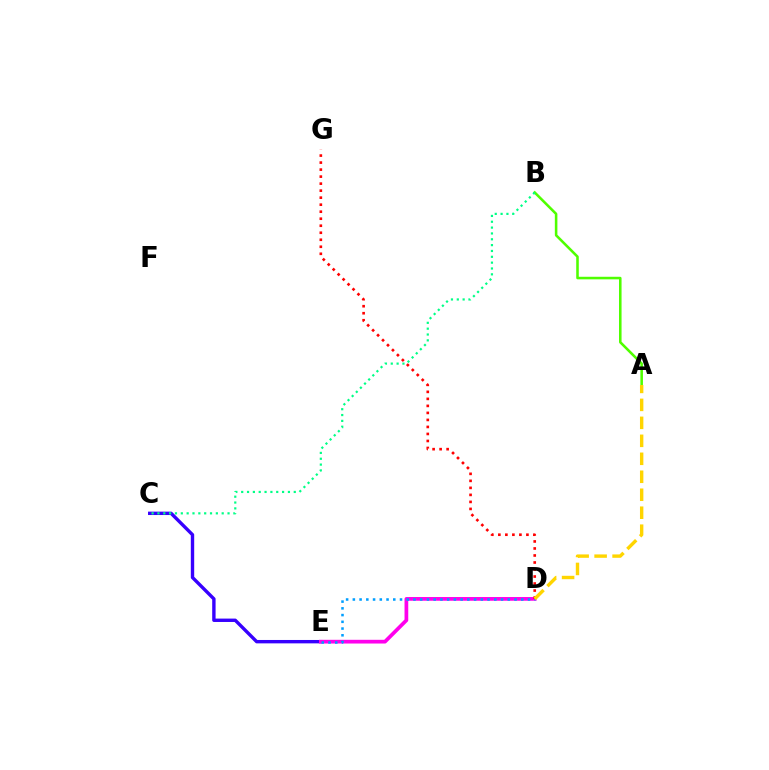{('C', 'E'): [{'color': '#3700ff', 'line_style': 'solid', 'thickness': 2.44}], ('A', 'B'): [{'color': '#4fff00', 'line_style': 'solid', 'thickness': 1.84}], ('D', 'E'): [{'color': '#ff00ed', 'line_style': 'solid', 'thickness': 2.68}, {'color': '#009eff', 'line_style': 'dotted', 'thickness': 1.83}], ('D', 'G'): [{'color': '#ff0000', 'line_style': 'dotted', 'thickness': 1.91}], ('A', 'D'): [{'color': '#ffd500', 'line_style': 'dashed', 'thickness': 2.44}], ('B', 'C'): [{'color': '#00ff86', 'line_style': 'dotted', 'thickness': 1.59}]}